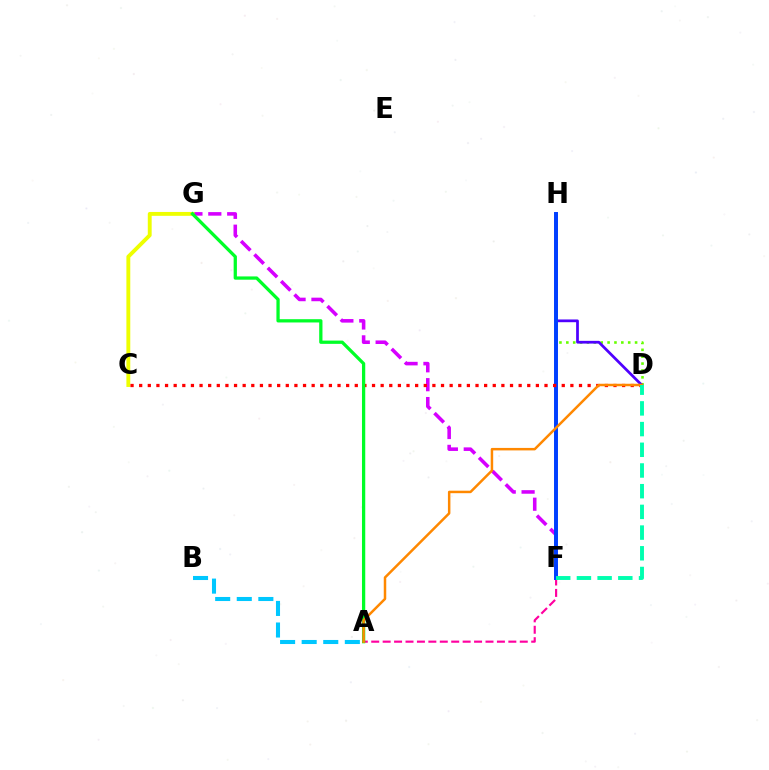{('D', 'H'): [{'color': '#66ff00', 'line_style': 'dotted', 'thickness': 1.87}, {'color': '#4f00ff', 'line_style': 'solid', 'thickness': 1.97}], ('A', 'F'): [{'color': '#ff00a0', 'line_style': 'dashed', 'thickness': 1.55}], ('F', 'G'): [{'color': '#d600ff', 'line_style': 'dashed', 'thickness': 2.57}], ('F', 'H'): [{'color': '#003fff', 'line_style': 'solid', 'thickness': 2.85}], ('A', 'B'): [{'color': '#00c7ff', 'line_style': 'dashed', 'thickness': 2.93}], ('C', 'G'): [{'color': '#eeff00', 'line_style': 'solid', 'thickness': 2.79}], ('C', 'D'): [{'color': '#ff0000', 'line_style': 'dotted', 'thickness': 2.34}], ('A', 'G'): [{'color': '#00ff27', 'line_style': 'solid', 'thickness': 2.35}], ('A', 'D'): [{'color': '#ff8800', 'line_style': 'solid', 'thickness': 1.79}], ('D', 'F'): [{'color': '#00ffaf', 'line_style': 'dashed', 'thickness': 2.81}]}